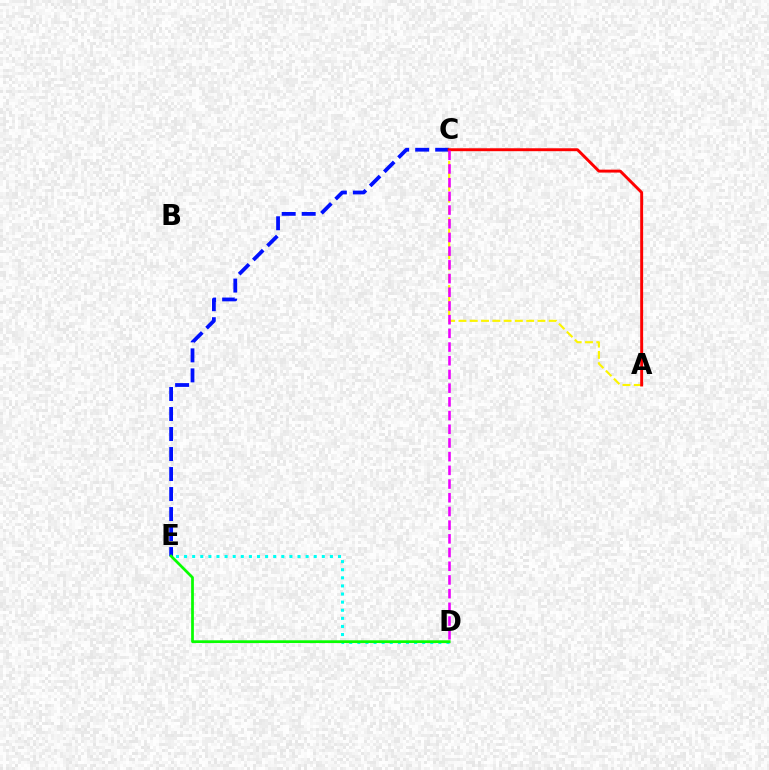{('A', 'C'): [{'color': '#fcf500', 'line_style': 'dashed', 'thickness': 1.53}, {'color': '#ff0000', 'line_style': 'solid', 'thickness': 2.11}], ('C', 'E'): [{'color': '#0010ff', 'line_style': 'dashed', 'thickness': 2.72}], ('D', 'E'): [{'color': '#00fff6', 'line_style': 'dotted', 'thickness': 2.2}, {'color': '#08ff00', 'line_style': 'solid', 'thickness': 1.98}], ('C', 'D'): [{'color': '#ee00ff', 'line_style': 'dashed', 'thickness': 1.86}]}